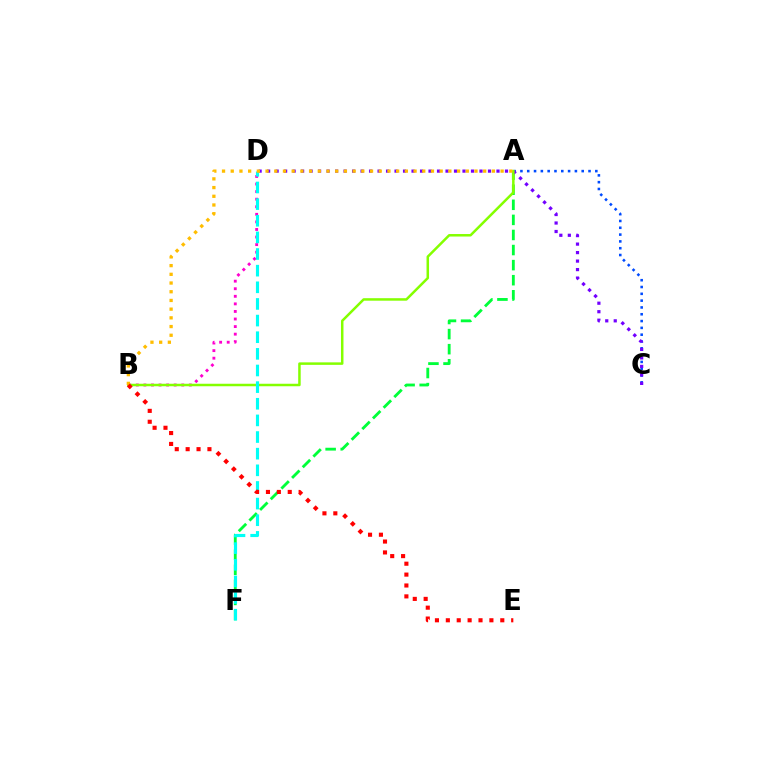{('A', 'F'): [{'color': '#00ff39', 'line_style': 'dashed', 'thickness': 2.05}], ('A', 'C'): [{'color': '#004bff', 'line_style': 'dotted', 'thickness': 1.85}], ('C', 'D'): [{'color': '#7200ff', 'line_style': 'dotted', 'thickness': 2.31}], ('B', 'D'): [{'color': '#ff00cf', 'line_style': 'dotted', 'thickness': 2.06}], ('A', 'B'): [{'color': '#84ff00', 'line_style': 'solid', 'thickness': 1.8}, {'color': '#ffbd00', 'line_style': 'dotted', 'thickness': 2.37}], ('D', 'F'): [{'color': '#00fff6', 'line_style': 'dashed', 'thickness': 2.26}], ('B', 'E'): [{'color': '#ff0000', 'line_style': 'dotted', 'thickness': 2.96}]}